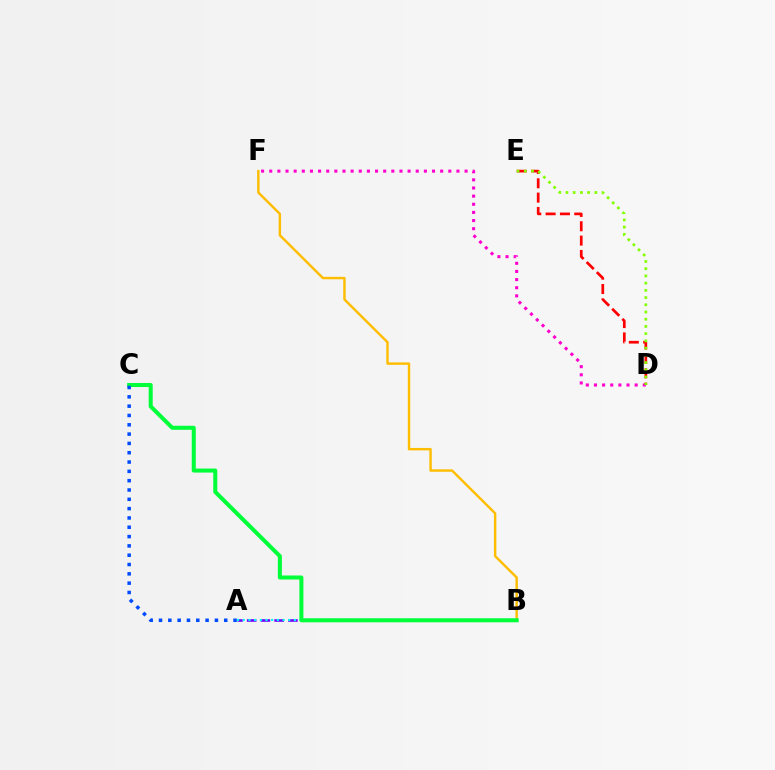{('B', 'F'): [{'color': '#ffbd00', 'line_style': 'solid', 'thickness': 1.75}], ('D', 'F'): [{'color': '#ff00cf', 'line_style': 'dotted', 'thickness': 2.21}], ('A', 'B'): [{'color': '#7200ff', 'line_style': 'dashed', 'thickness': 1.87}, {'color': '#00fff6', 'line_style': 'dotted', 'thickness': 1.54}], ('D', 'E'): [{'color': '#ff0000', 'line_style': 'dashed', 'thickness': 1.95}, {'color': '#84ff00', 'line_style': 'dotted', 'thickness': 1.96}], ('B', 'C'): [{'color': '#00ff39', 'line_style': 'solid', 'thickness': 2.9}], ('A', 'C'): [{'color': '#004bff', 'line_style': 'dotted', 'thickness': 2.53}]}